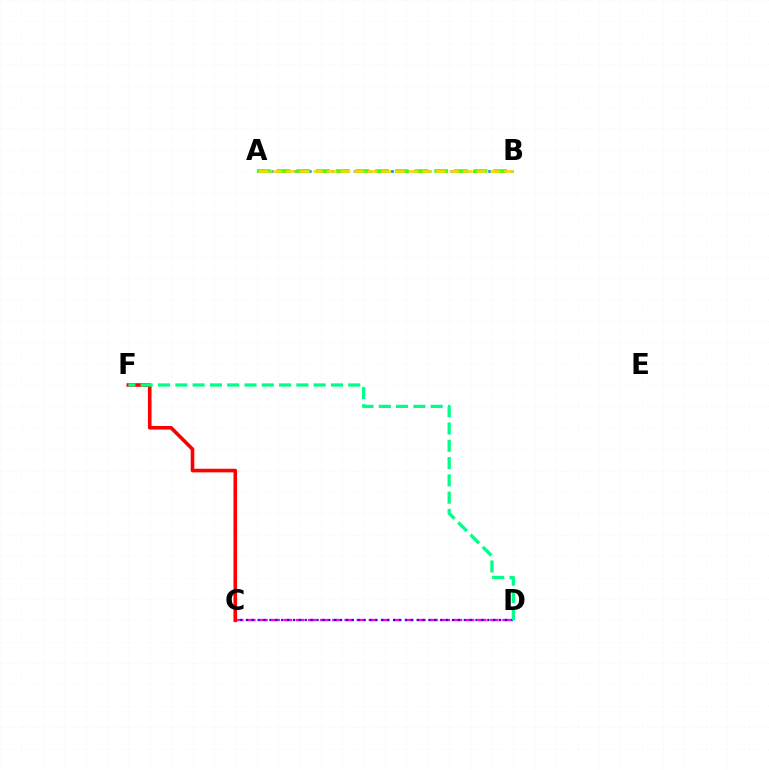{('A', 'B'): [{'color': '#009eff', 'line_style': 'dotted', 'thickness': 2.03}, {'color': '#4fff00', 'line_style': 'dashed', 'thickness': 2.68}, {'color': '#ffd500', 'line_style': 'dashed', 'thickness': 1.85}], ('C', 'D'): [{'color': '#ff00ed', 'line_style': 'dashed', 'thickness': 1.65}, {'color': '#3700ff', 'line_style': 'dotted', 'thickness': 1.6}], ('C', 'F'): [{'color': '#ff0000', 'line_style': 'solid', 'thickness': 2.6}], ('D', 'F'): [{'color': '#00ff86', 'line_style': 'dashed', 'thickness': 2.35}]}